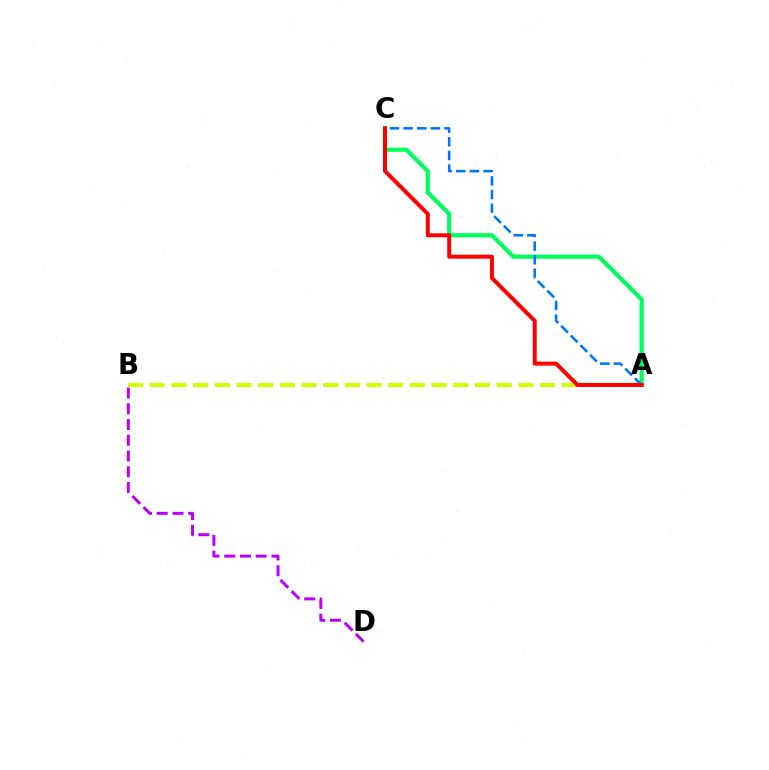{('A', 'C'): [{'color': '#00ff5c', 'line_style': 'solid', 'thickness': 3.0}, {'color': '#0074ff', 'line_style': 'dashed', 'thickness': 1.85}, {'color': '#ff0000', 'line_style': 'solid', 'thickness': 2.87}], ('A', 'B'): [{'color': '#d1ff00', 'line_style': 'dashed', 'thickness': 2.95}], ('B', 'D'): [{'color': '#b900ff', 'line_style': 'dashed', 'thickness': 2.14}]}